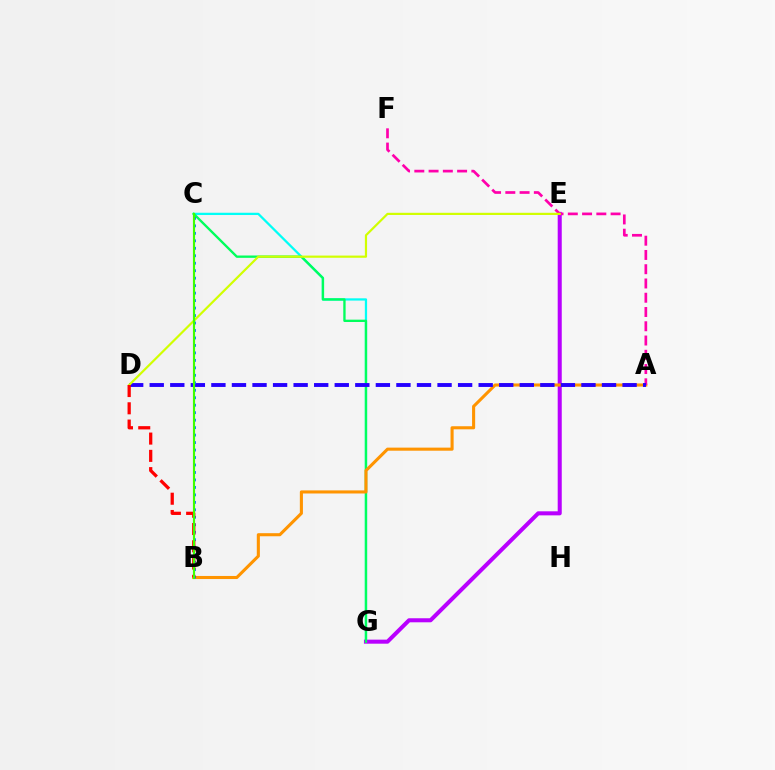{('C', 'G'): [{'color': '#00fff6', 'line_style': 'solid', 'thickness': 1.63}, {'color': '#00ff5c', 'line_style': 'solid', 'thickness': 1.68}], ('E', 'G'): [{'color': '#b900ff', 'line_style': 'solid', 'thickness': 2.91}], ('A', 'B'): [{'color': '#ff9400', 'line_style': 'solid', 'thickness': 2.22}], ('A', 'F'): [{'color': '#ff00ac', 'line_style': 'dashed', 'thickness': 1.94}], ('A', 'D'): [{'color': '#2500ff', 'line_style': 'dashed', 'thickness': 2.79}], ('D', 'E'): [{'color': '#d1ff00', 'line_style': 'solid', 'thickness': 1.58}], ('B', 'C'): [{'color': '#0074ff', 'line_style': 'dotted', 'thickness': 2.03}, {'color': '#3dff00', 'line_style': 'solid', 'thickness': 1.55}], ('B', 'D'): [{'color': '#ff0000', 'line_style': 'dashed', 'thickness': 2.35}]}